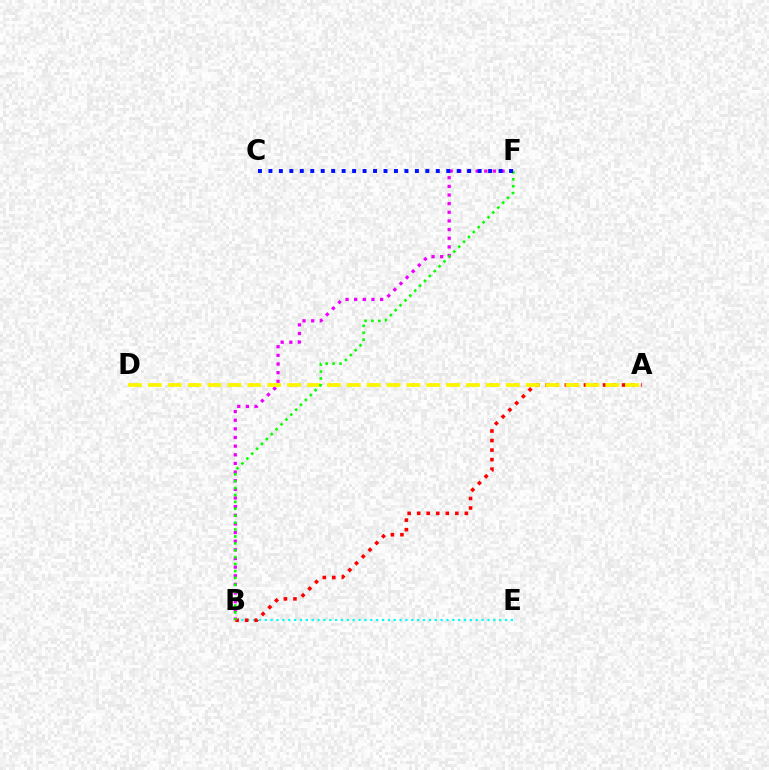{('B', 'E'): [{'color': '#00fff6', 'line_style': 'dotted', 'thickness': 1.59}], ('A', 'B'): [{'color': '#ff0000', 'line_style': 'dotted', 'thickness': 2.59}], ('B', 'F'): [{'color': '#ee00ff', 'line_style': 'dotted', 'thickness': 2.35}, {'color': '#08ff00', 'line_style': 'dotted', 'thickness': 1.88}], ('A', 'D'): [{'color': '#fcf500', 'line_style': 'dashed', 'thickness': 2.7}], ('C', 'F'): [{'color': '#0010ff', 'line_style': 'dotted', 'thickness': 2.84}]}